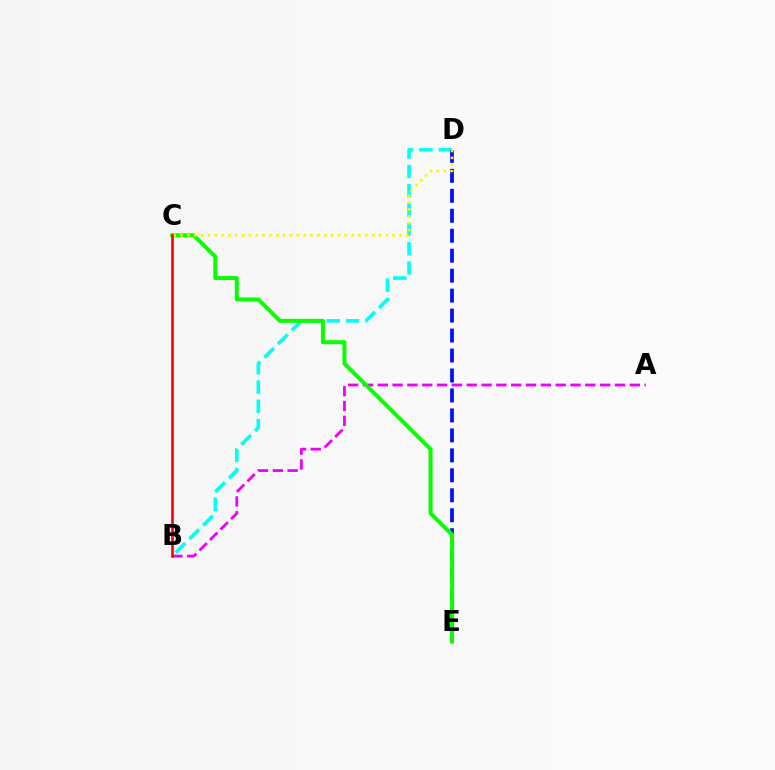{('B', 'D'): [{'color': '#00fff6', 'line_style': 'dashed', 'thickness': 2.63}], ('A', 'B'): [{'color': '#ee00ff', 'line_style': 'dashed', 'thickness': 2.01}], ('D', 'E'): [{'color': '#0010ff', 'line_style': 'dashed', 'thickness': 2.71}], ('C', 'E'): [{'color': '#08ff00', 'line_style': 'solid', 'thickness': 2.87}], ('C', 'D'): [{'color': '#fcf500', 'line_style': 'dotted', 'thickness': 1.86}], ('B', 'C'): [{'color': '#ff0000', 'line_style': 'solid', 'thickness': 1.89}]}